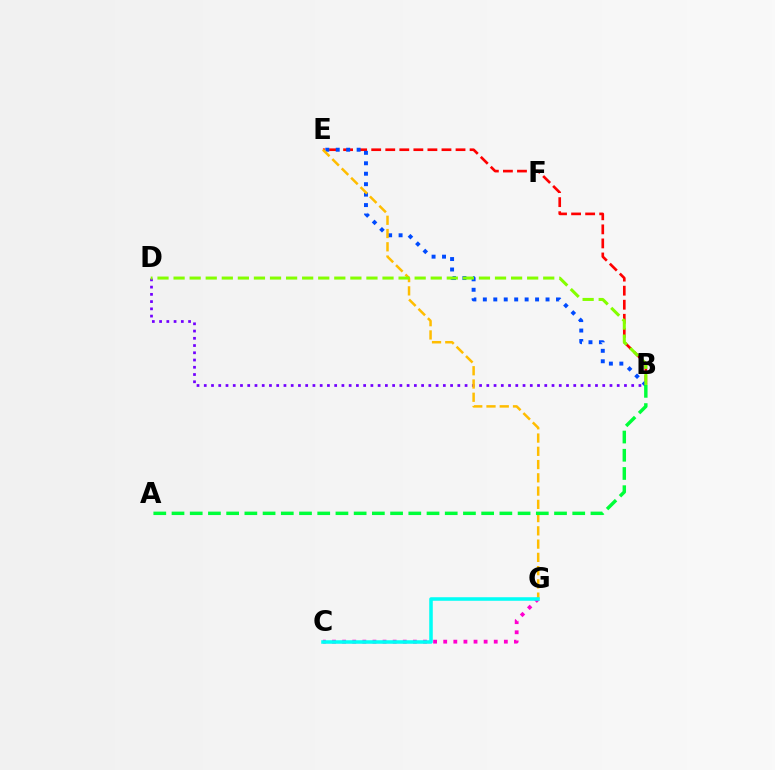{('B', 'D'): [{'color': '#7200ff', 'line_style': 'dotted', 'thickness': 1.97}, {'color': '#84ff00', 'line_style': 'dashed', 'thickness': 2.18}], ('B', 'E'): [{'color': '#ff0000', 'line_style': 'dashed', 'thickness': 1.91}, {'color': '#004bff', 'line_style': 'dotted', 'thickness': 2.84}], ('E', 'G'): [{'color': '#ffbd00', 'line_style': 'dashed', 'thickness': 1.8}], ('A', 'B'): [{'color': '#00ff39', 'line_style': 'dashed', 'thickness': 2.47}], ('C', 'G'): [{'color': '#ff00cf', 'line_style': 'dotted', 'thickness': 2.75}, {'color': '#00fff6', 'line_style': 'solid', 'thickness': 2.55}]}